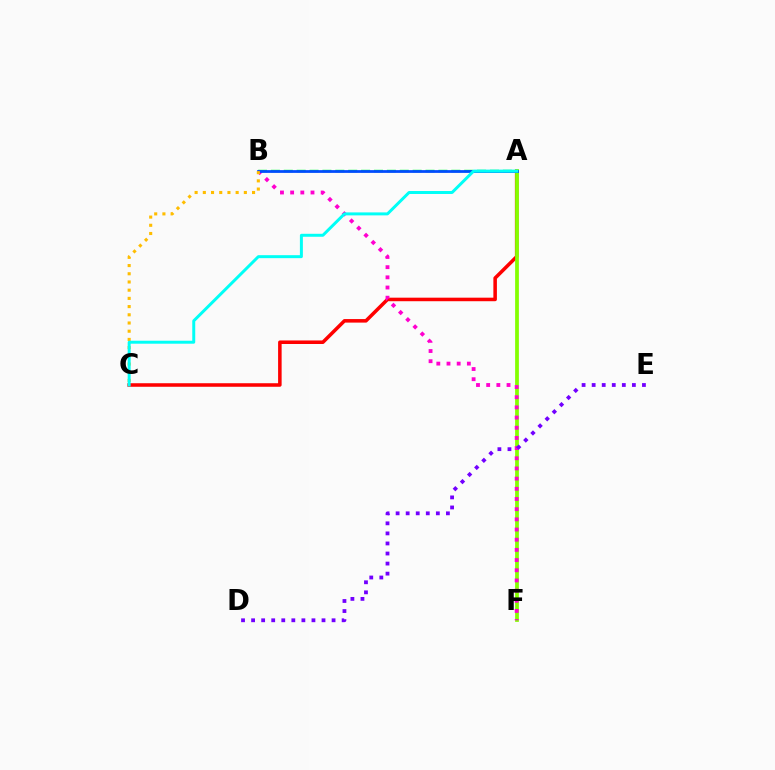{('A', 'B'): [{'color': '#00ff39', 'line_style': 'dashed', 'thickness': 1.75}, {'color': '#004bff', 'line_style': 'solid', 'thickness': 1.99}], ('A', 'C'): [{'color': '#ff0000', 'line_style': 'solid', 'thickness': 2.55}, {'color': '#00fff6', 'line_style': 'solid', 'thickness': 2.14}], ('A', 'F'): [{'color': '#84ff00', 'line_style': 'solid', 'thickness': 2.7}], ('B', 'F'): [{'color': '#ff00cf', 'line_style': 'dotted', 'thickness': 2.77}], ('B', 'C'): [{'color': '#ffbd00', 'line_style': 'dotted', 'thickness': 2.23}], ('D', 'E'): [{'color': '#7200ff', 'line_style': 'dotted', 'thickness': 2.73}]}